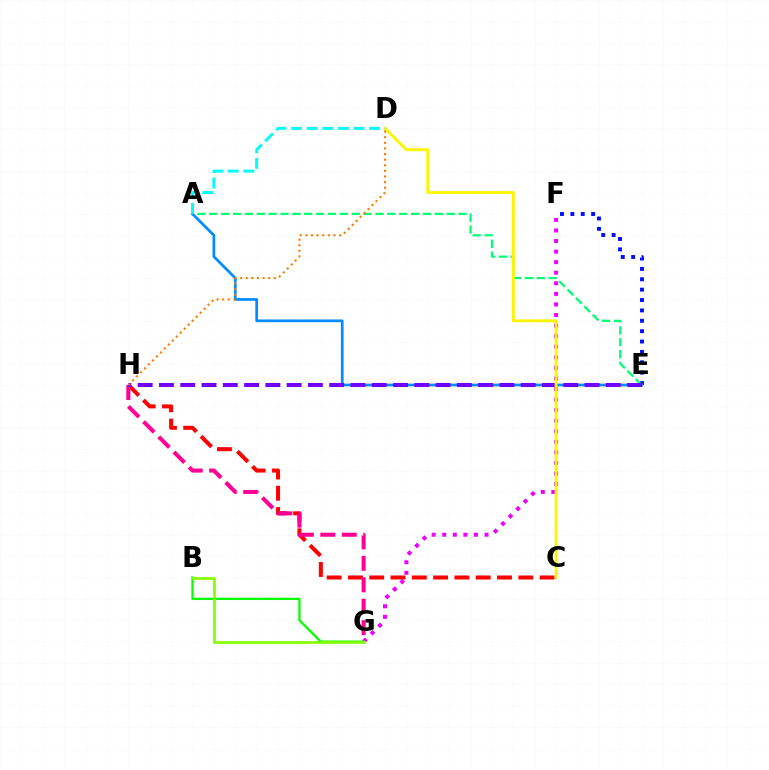{('E', 'F'): [{'color': '#0010ff', 'line_style': 'dotted', 'thickness': 2.82}], ('A', 'E'): [{'color': '#00ff74', 'line_style': 'dashed', 'thickness': 1.61}, {'color': '#008cff', 'line_style': 'solid', 'thickness': 1.96}], ('C', 'H'): [{'color': '#ff0000', 'line_style': 'dashed', 'thickness': 2.89}], ('F', 'G'): [{'color': '#ee00ff', 'line_style': 'dotted', 'thickness': 2.87}], ('B', 'G'): [{'color': '#08ff00', 'line_style': 'solid', 'thickness': 1.66}, {'color': '#84ff00', 'line_style': 'solid', 'thickness': 1.95}], ('G', 'H'): [{'color': '#ff0094', 'line_style': 'dashed', 'thickness': 2.92}], ('E', 'H'): [{'color': '#7200ff', 'line_style': 'dashed', 'thickness': 2.89}], ('C', 'D'): [{'color': '#fcf500', 'line_style': 'solid', 'thickness': 2.07}], ('D', 'H'): [{'color': '#ff7c00', 'line_style': 'dotted', 'thickness': 1.53}], ('A', 'D'): [{'color': '#00fff6', 'line_style': 'dashed', 'thickness': 2.12}]}